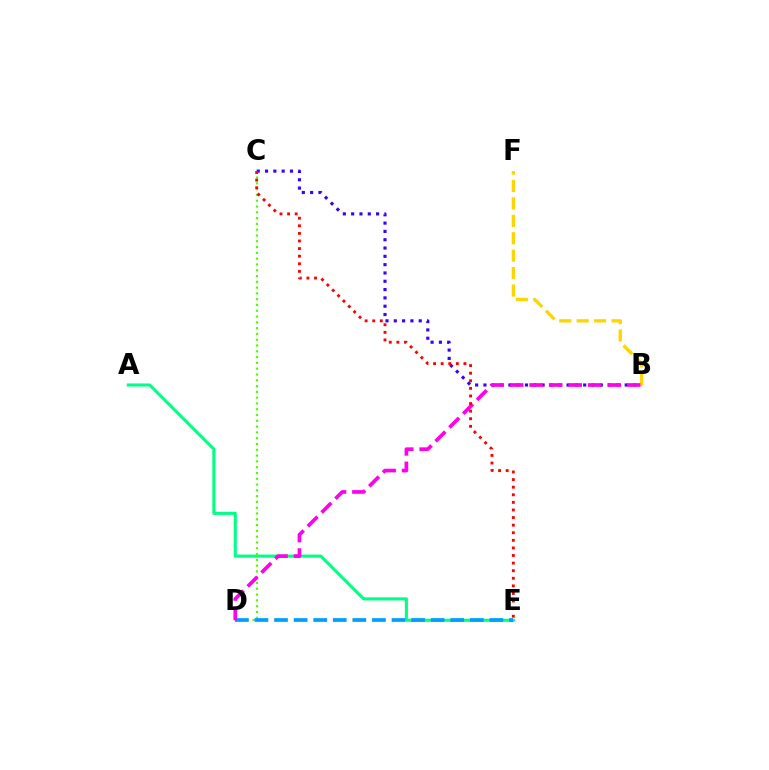{('B', 'C'): [{'color': '#3700ff', 'line_style': 'dotted', 'thickness': 2.26}], ('B', 'F'): [{'color': '#ffd500', 'line_style': 'dashed', 'thickness': 2.37}], ('A', 'E'): [{'color': '#00ff86', 'line_style': 'solid', 'thickness': 2.22}], ('C', 'D'): [{'color': '#4fff00', 'line_style': 'dotted', 'thickness': 1.57}], ('D', 'E'): [{'color': '#009eff', 'line_style': 'dashed', 'thickness': 2.66}], ('B', 'D'): [{'color': '#ff00ed', 'line_style': 'dashed', 'thickness': 2.65}], ('C', 'E'): [{'color': '#ff0000', 'line_style': 'dotted', 'thickness': 2.06}]}